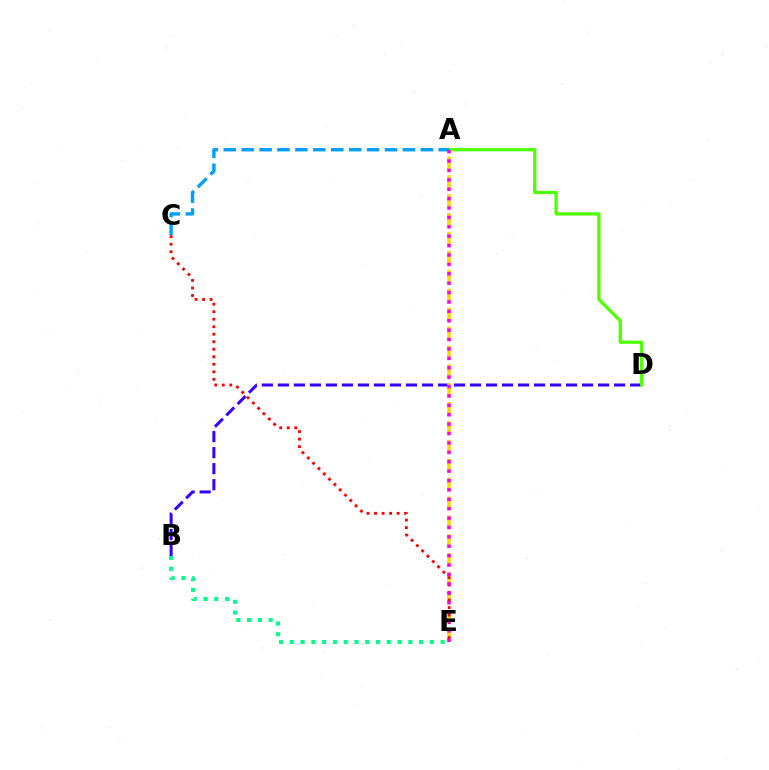{('B', 'D'): [{'color': '#3700ff', 'line_style': 'dashed', 'thickness': 2.18}], ('B', 'E'): [{'color': '#00ff86', 'line_style': 'dotted', 'thickness': 2.93}], ('A', 'D'): [{'color': '#4fff00', 'line_style': 'solid', 'thickness': 2.35}], ('A', 'E'): [{'color': '#ffd500', 'line_style': 'dashed', 'thickness': 2.57}, {'color': '#ff00ed', 'line_style': 'dotted', 'thickness': 2.55}], ('A', 'C'): [{'color': '#009eff', 'line_style': 'dashed', 'thickness': 2.43}], ('C', 'E'): [{'color': '#ff0000', 'line_style': 'dotted', 'thickness': 2.04}]}